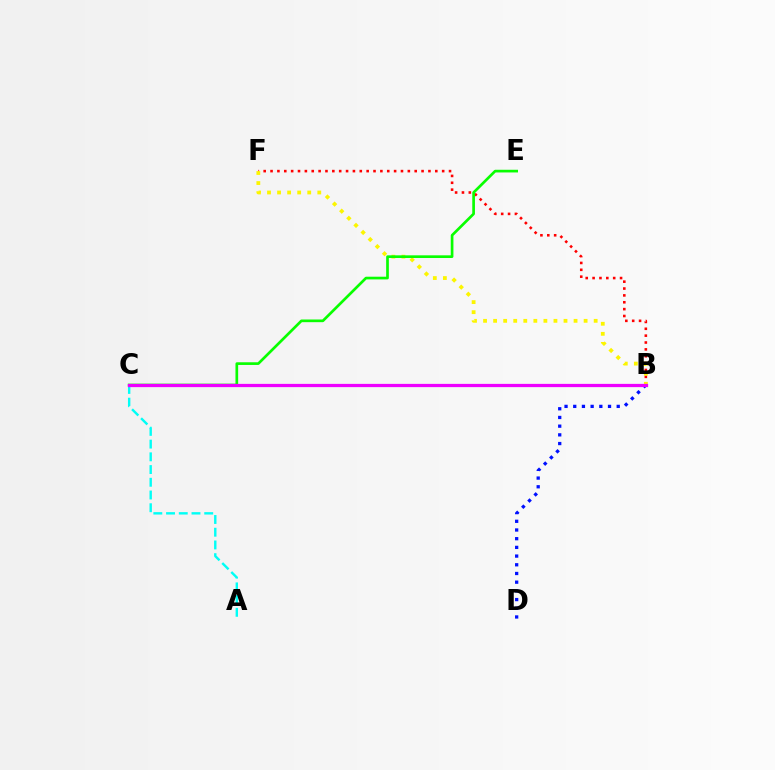{('B', 'D'): [{'color': '#0010ff', 'line_style': 'dotted', 'thickness': 2.36}], ('A', 'C'): [{'color': '#00fff6', 'line_style': 'dashed', 'thickness': 1.73}], ('B', 'F'): [{'color': '#ff0000', 'line_style': 'dotted', 'thickness': 1.87}, {'color': '#fcf500', 'line_style': 'dotted', 'thickness': 2.73}], ('C', 'E'): [{'color': '#08ff00', 'line_style': 'solid', 'thickness': 1.93}], ('B', 'C'): [{'color': '#ee00ff', 'line_style': 'solid', 'thickness': 2.34}]}